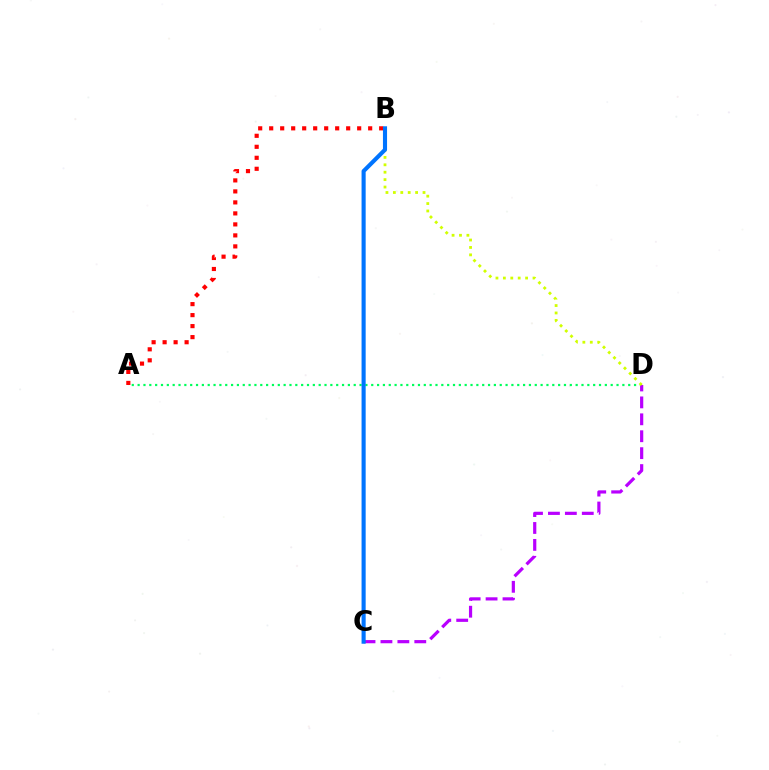{('A', 'D'): [{'color': '#00ff5c', 'line_style': 'dotted', 'thickness': 1.59}], ('C', 'D'): [{'color': '#b900ff', 'line_style': 'dashed', 'thickness': 2.3}], ('A', 'B'): [{'color': '#ff0000', 'line_style': 'dotted', 'thickness': 2.99}], ('B', 'D'): [{'color': '#d1ff00', 'line_style': 'dotted', 'thickness': 2.01}], ('B', 'C'): [{'color': '#0074ff', 'line_style': 'solid', 'thickness': 2.95}]}